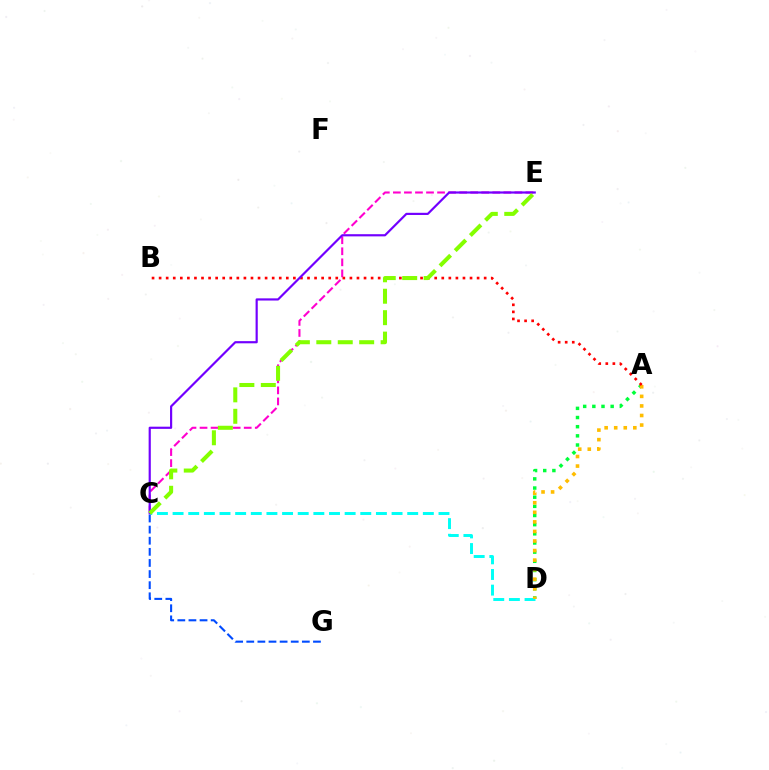{('C', 'E'): [{'color': '#ff00cf', 'line_style': 'dashed', 'thickness': 1.5}, {'color': '#7200ff', 'line_style': 'solid', 'thickness': 1.57}, {'color': '#84ff00', 'line_style': 'dashed', 'thickness': 2.91}], ('A', 'D'): [{'color': '#00ff39', 'line_style': 'dotted', 'thickness': 2.49}, {'color': '#ffbd00', 'line_style': 'dotted', 'thickness': 2.6}], ('C', 'D'): [{'color': '#00fff6', 'line_style': 'dashed', 'thickness': 2.12}], ('A', 'B'): [{'color': '#ff0000', 'line_style': 'dotted', 'thickness': 1.92}], ('C', 'G'): [{'color': '#004bff', 'line_style': 'dashed', 'thickness': 1.51}]}